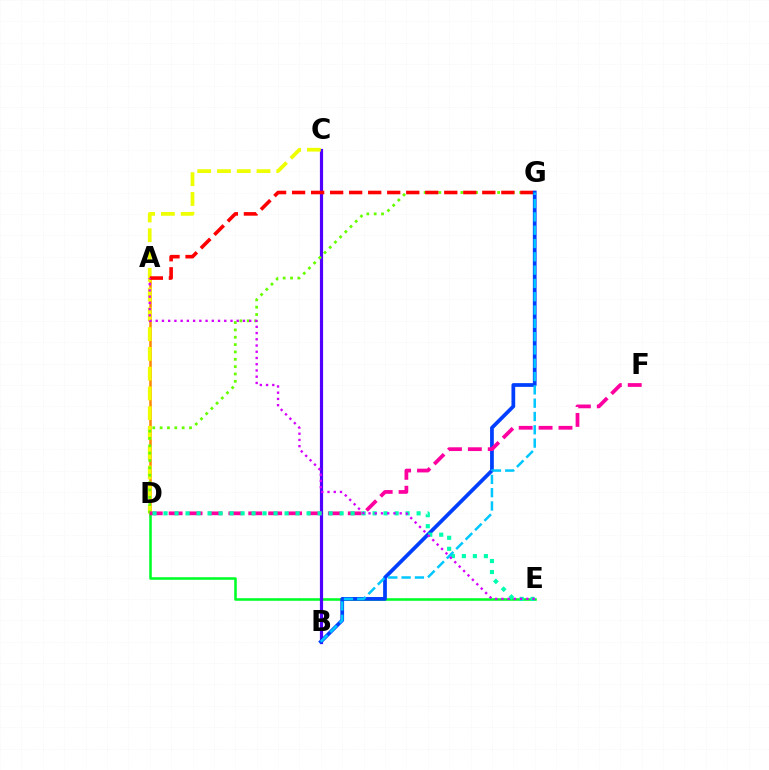{('A', 'D'): [{'color': '#ff8800', 'line_style': 'solid', 'thickness': 1.82}], ('D', 'E'): [{'color': '#00ff27', 'line_style': 'solid', 'thickness': 1.85}, {'color': '#00ffaf', 'line_style': 'dotted', 'thickness': 2.99}], ('B', 'C'): [{'color': '#4f00ff', 'line_style': 'solid', 'thickness': 2.3}], ('C', 'D'): [{'color': '#eeff00', 'line_style': 'dashed', 'thickness': 2.69}], ('D', 'G'): [{'color': '#66ff00', 'line_style': 'dotted', 'thickness': 2.0}], ('A', 'G'): [{'color': '#ff0000', 'line_style': 'dashed', 'thickness': 2.58}], ('B', 'G'): [{'color': '#003fff', 'line_style': 'solid', 'thickness': 2.69}, {'color': '#00c7ff', 'line_style': 'dashed', 'thickness': 1.81}], ('D', 'F'): [{'color': '#ff00a0', 'line_style': 'dashed', 'thickness': 2.7}], ('A', 'E'): [{'color': '#d600ff', 'line_style': 'dotted', 'thickness': 1.69}]}